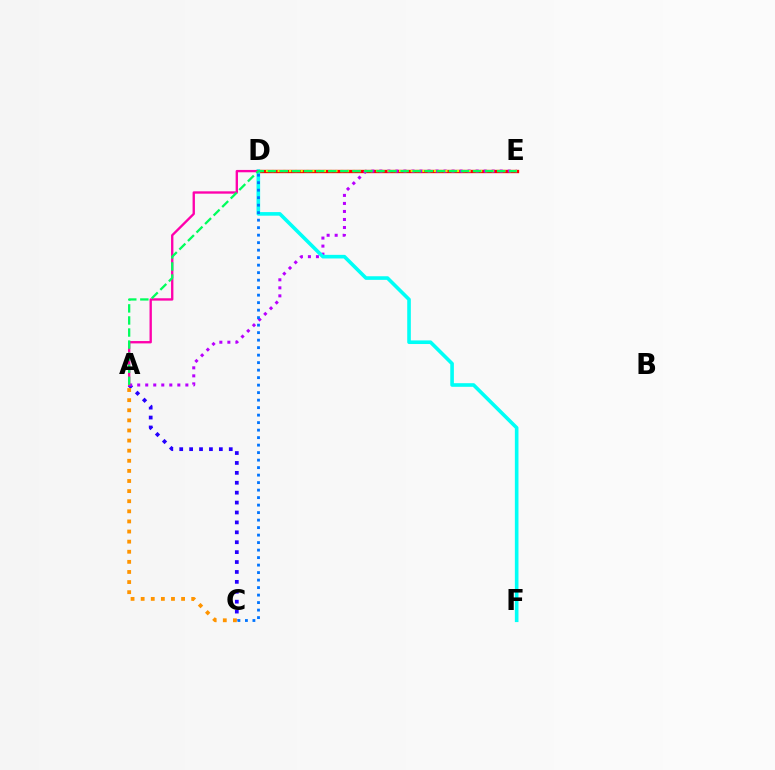{('D', 'E'): [{'color': '#3dff00', 'line_style': 'dotted', 'thickness': 2.17}, {'color': '#ff0000', 'line_style': 'solid', 'thickness': 2.41}, {'color': '#d1ff00', 'line_style': 'dotted', 'thickness': 1.57}], ('A', 'C'): [{'color': '#2500ff', 'line_style': 'dotted', 'thickness': 2.69}, {'color': '#ff9400', 'line_style': 'dotted', 'thickness': 2.75}], ('A', 'E'): [{'color': '#b900ff', 'line_style': 'dotted', 'thickness': 2.18}, {'color': '#00ff5c', 'line_style': 'dashed', 'thickness': 1.64}], ('D', 'F'): [{'color': '#00fff6', 'line_style': 'solid', 'thickness': 2.6}], ('A', 'D'): [{'color': '#ff00ac', 'line_style': 'solid', 'thickness': 1.69}], ('C', 'D'): [{'color': '#0074ff', 'line_style': 'dotted', 'thickness': 2.04}]}